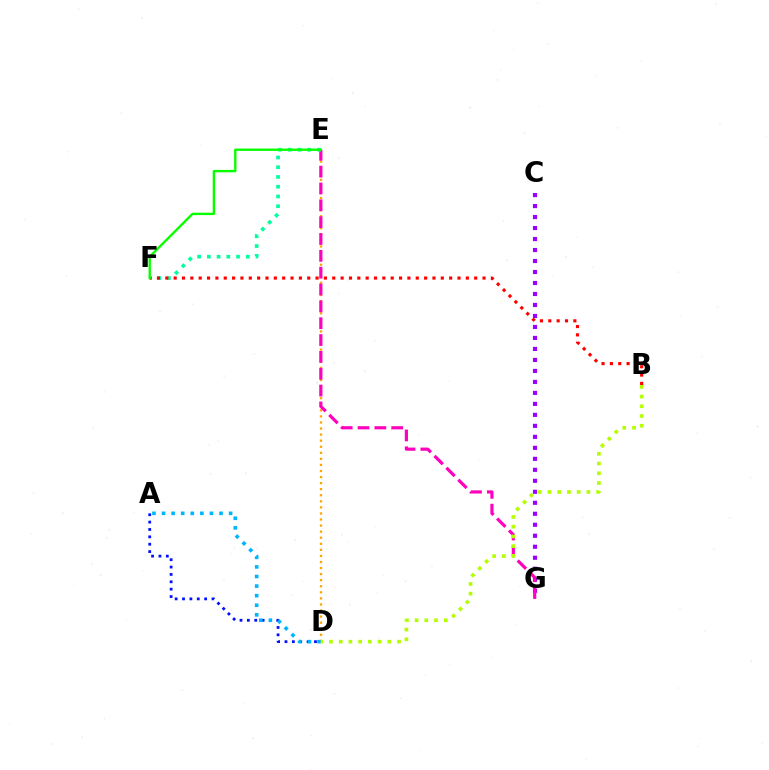{('A', 'D'): [{'color': '#0010ff', 'line_style': 'dotted', 'thickness': 2.0}, {'color': '#00b5ff', 'line_style': 'dotted', 'thickness': 2.6}], ('D', 'E'): [{'color': '#ffa500', 'line_style': 'dotted', 'thickness': 1.65}], ('C', 'G'): [{'color': '#9b00ff', 'line_style': 'dotted', 'thickness': 2.99}], ('E', 'G'): [{'color': '#ff00bd', 'line_style': 'dashed', 'thickness': 2.29}], ('E', 'F'): [{'color': '#00ff9d', 'line_style': 'dotted', 'thickness': 2.65}, {'color': '#08ff00', 'line_style': 'solid', 'thickness': 1.71}], ('B', 'F'): [{'color': '#ff0000', 'line_style': 'dotted', 'thickness': 2.27}], ('B', 'D'): [{'color': '#b3ff00', 'line_style': 'dotted', 'thickness': 2.64}]}